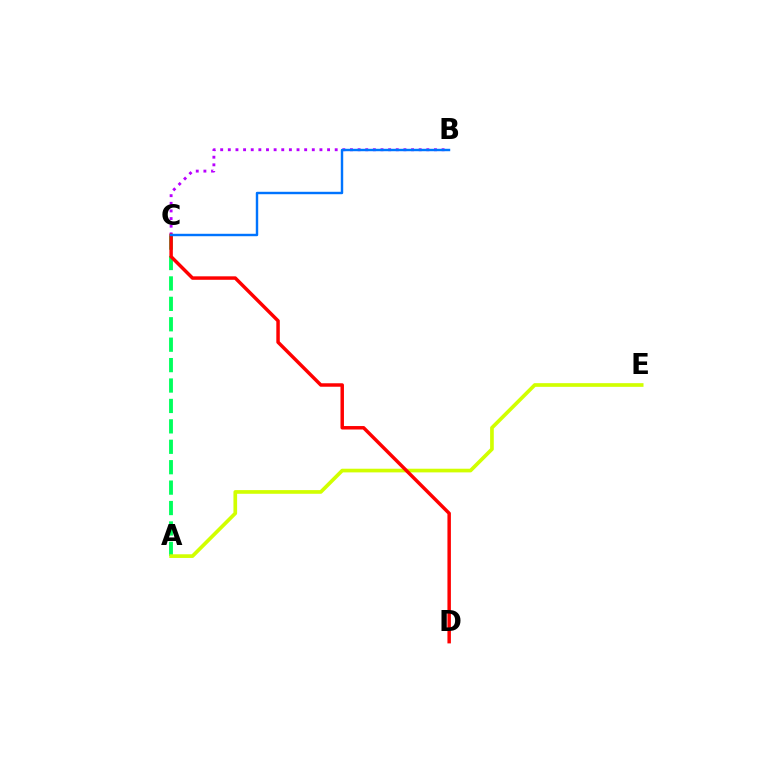{('A', 'C'): [{'color': '#00ff5c', 'line_style': 'dashed', 'thickness': 2.77}], ('B', 'C'): [{'color': '#b900ff', 'line_style': 'dotted', 'thickness': 2.07}, {'color': '#0074ff', 'line_style': 'solid', 'thickness': 1.75}], ('A', 'E'): [{'color': '#d1ff00', 'line_style': 'solid', 'thickness': 2.64}], ('C', 'D'): [{'color': '#ff0000', 'line_style': 'solid', 'thickness': 2.49}]}